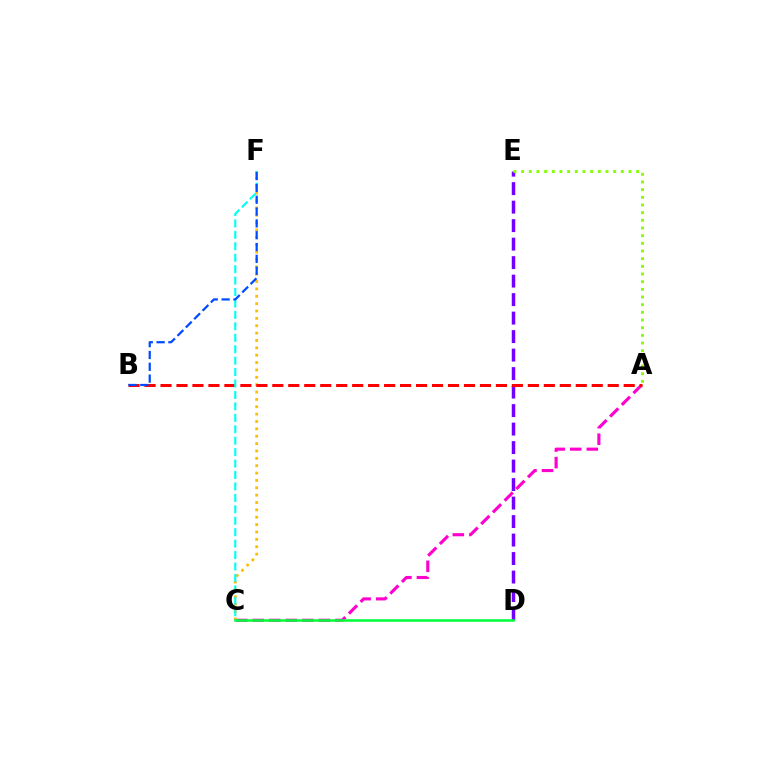{('D', 'E'): [{'color': '#7200ff', 'line_style': 'dashed', 'thickness': 2.51}], ('A', 'C'): [{'color': '#ff00cf', 'line_style': 'dashed', 'thickness': 2.25}], ('C', 'F'): [{'color': '#ffbd00', 'line_style': 'dotted', 'thickness': 2.0}, {'color': '#00fff6', 'line_style': 'dashed', 'thickness': 1.55}], ('A', 'B'): [{'color': '#ff0000', 'line_style': 'dashed', 'thickness': 2.17}], ('C', 'D'): [{'color': '#00ff39', 'line_style': 'solid', 'thickness': 1.82}], ('B', 'F'): [{'color': '#004bff', 'line_style': 'dashed', 'thickness': 1.61}], ('A', 'E'): [{'color': '#84ff00', 'line_style': 'dotted', 'thickness': 2.08}]}